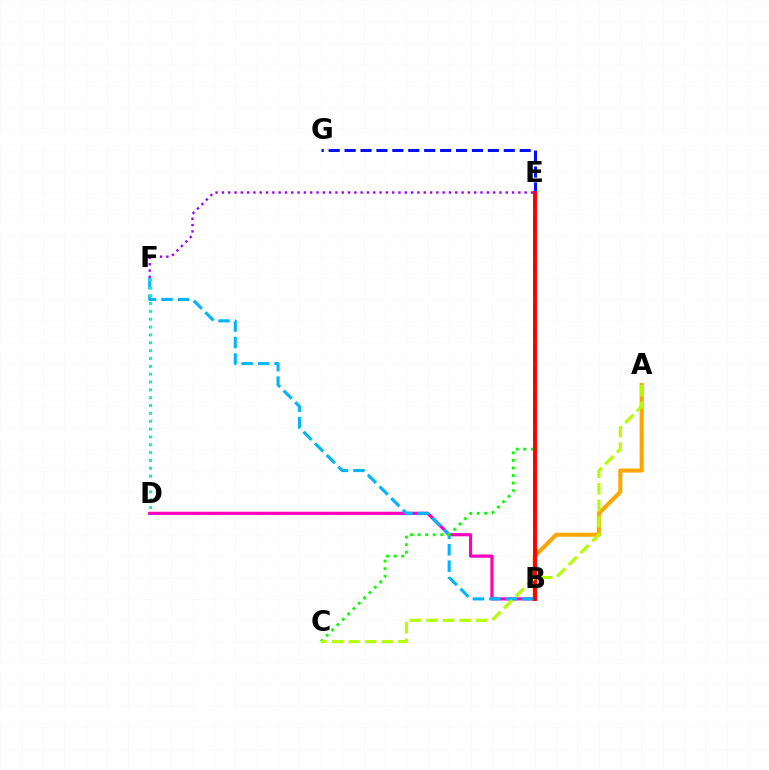{('E', 'F'): [{'color': '#9b00ff', 'line_style': 'dotted', 'thickness': 1.71}], ('E', 'G'): [{'color': '#0010ff', 'line_style': 'dashed', 'thickness': 2.16}], ('A', 'B'): [{'color': '#ffa500', 'line_style': 'solid', 'thickness': 2.92}], ('B', 'D'): [{'color': '#ff00bd', 'line_style': 'solid', 'thickness': 2.29}], ('B', 'F'): [{'color': '#00b5ff', 'line_style': 'dashed', 'thickness': 2.24}], ('C', 'E'): [{'color': '#08ff00', 'line_style': 'dotted', 'thickness': 2.05}], ('B', 'E'): [{'color': '#ff0000', 'line_style': 'solid', 'thickness': 2.83}], ('D', 'F'): [{'color': '#00ff9d', 'line_style': 'dotted', 'thickness': 2.13}], ('A', 'C'): [{'color': '#b3ff00', 'line_style': 'dashed', 'thickness': 2.25}]}